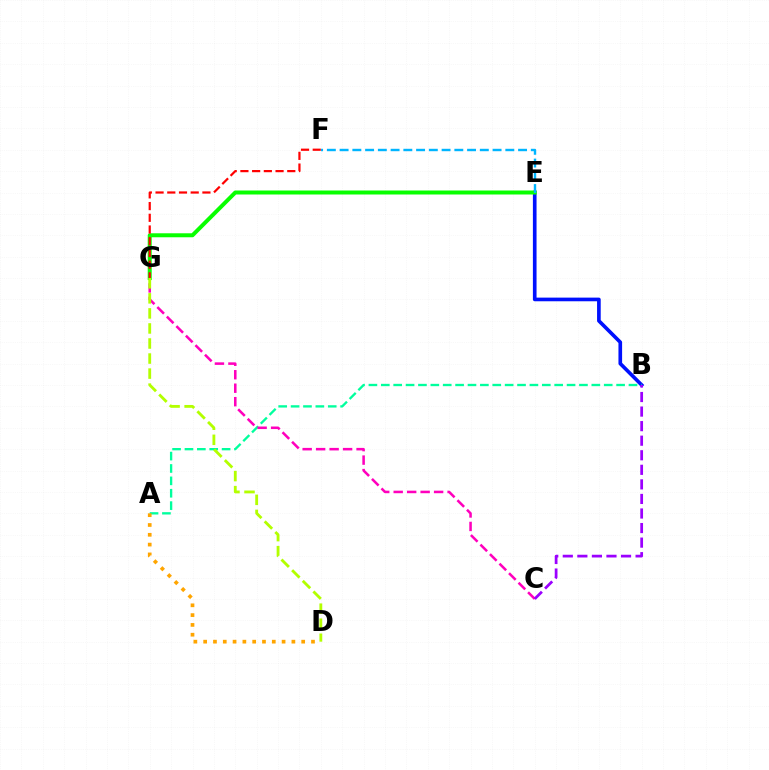{('B', 'E'): [{'color': '#0010ff', 'line_style': 'solid', 'thickness': 2.63}], ('A', 'B'): [{'color': '#00ff9d', 'line_style': 'dashed', 'thickness': 1.68}], ('C', 'G'): [{'color': '#ff00bd', 'line_style': 'dashed', 'thickness': 1.83}], ('A', 'D'): [{'color': '#ffa500', 'line_style': 'dotted', 'thickness': 2.66}], ('E', 'G'): [{'color': '#08ff00', 'line_style': 'solid', 'thickness': 2.88}], ('E', 'F'): [{'color': '#00b5ff', 'line_style': 'dashed', 'thickness': 1.73}], ('F', 'G'): [{'color': '#ff0000', 'line_style': 'dashed', 'thickness': 1.59}], ('B', 'C'): [{'color': '#9b00ff', 'line_style': 'dashed', 'thickness': 1.98}], ('D', 'G'): [{'color': '#b3ff00', 'line_style': 'dashed', 'thickness': 2.04}]}